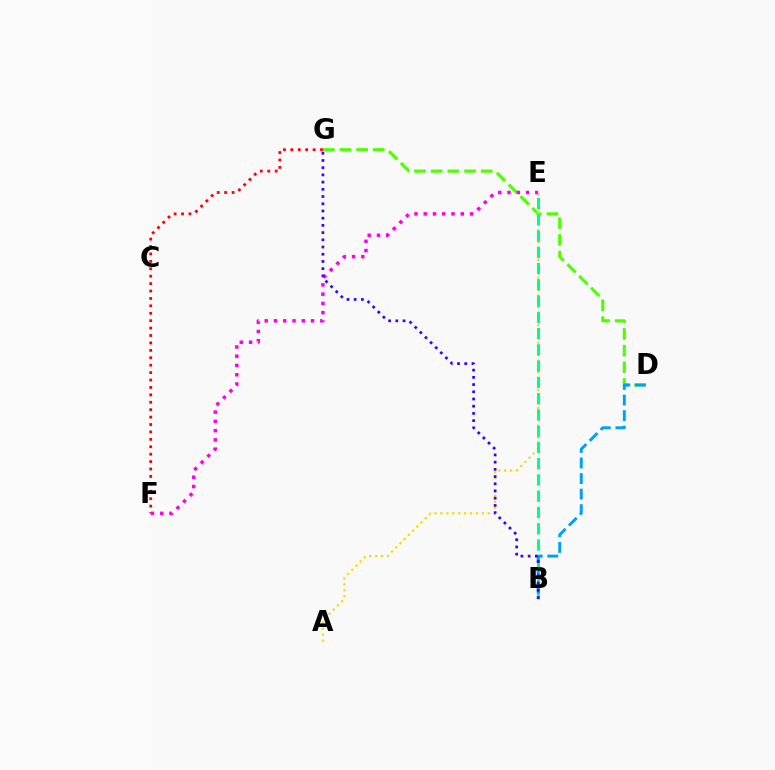{('D', 'G'): [{'color': '#4fff00', 'line_style': 'dashed', 'thickness': 2.27}], ('A', 'E'): [{'color': '#ffd500', 'line_style': 'dotted', 'thickness': 1.61}], ('F', 'G'): [{'color': '#ff0000', 'line_style': 'dotted', 'thickness': 2.02}], ('E', 'F'): [{'color': '#ff00ed', 'line_style': 'dotted', 'thickness': 2.52}], ('B', 'E'): [{'color': '#00ff86', 'line_style': 'dashed', 'thickness': 2.21}], ('B', 'D'): [{'color': '#009eff', 'line_style': 'dashed', 'thickness': 2.12}], ('B', 'G'): [{'color': '#3700ff', 'line_style': 'dotted', 'thickness': 1.96}]}